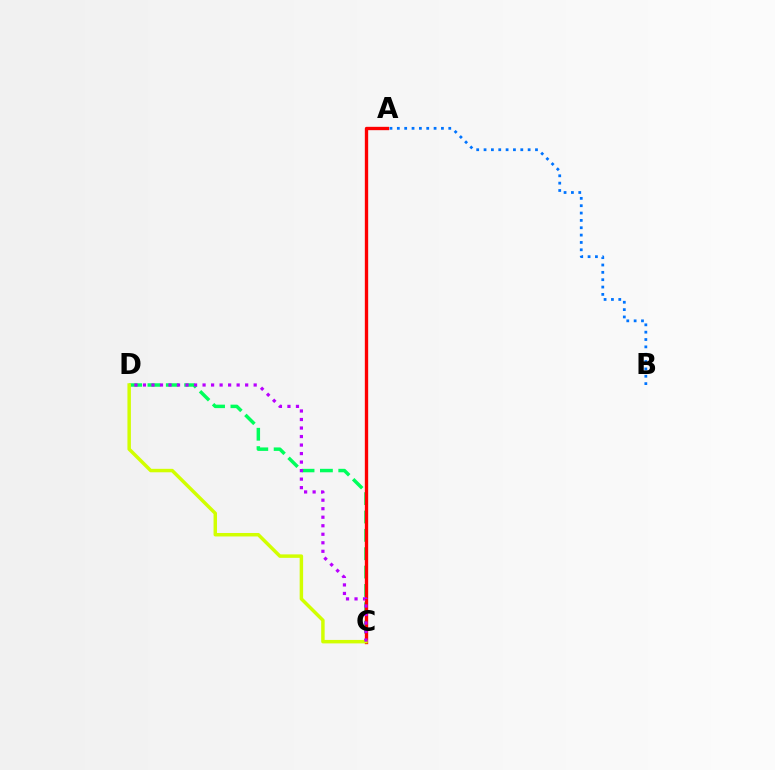{('C', 'D'): [{'color': '#00ff5c', 'line_style': 'dashed', 'thickness': 2.49}, {'color': '#d1ff00', 'line_style': 'solid', 'thickness': 2.49}, {'color': '#b900ff', 'line_style': 'dotted', 'thickness': 2.31}], ('A', 'C'): [{'color': '#ff0000', 'line_style': 'solid', 'thickness': 2.41}], ('A', 'B'): [{'color': '#0074ff', 'line_style': 'dotted', 'thickness': 2.0}]}